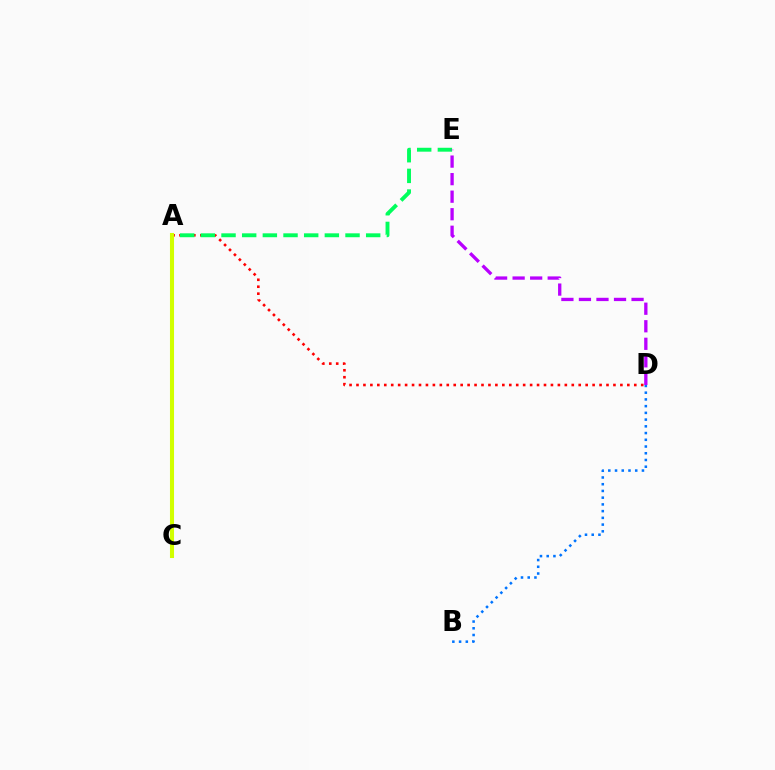{('A', 'D'): [{'color': '#ff0000', 'line_style': 'dotted', 'thickness': 1.89}], ('B', 'D'): [{'color': '#0074ff', 'line_style': 'dotted', 'thickness': 1.83}], ('A', 'E'): [{'color': '#00ff5c', 'line_style': 'dashed', 'thickness': 2.81}], ('D', 'E'): [{'color': '#b900ff', 'line_style': 'dashed', 'thickness': 2.38}], ('A', 'C'): [{'color': '#d1ff00', 'line_style': 'solid', 'thickness': 2.93}]}